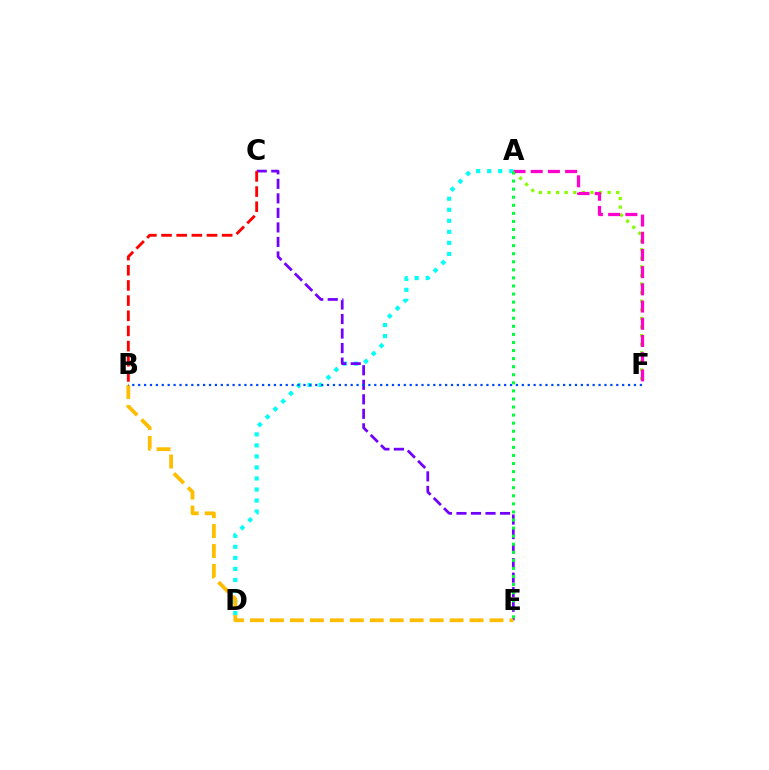{('A', 'D'): [{'color': '#00fff6', 'line_style': 'dotted', 'thickness': 3.0}], ('A', 'F'): [{'color': '#84ff00', 'line_style': 'dotted', 'thickness': 2.33}, {'color': '#ff00cf', 'line_style': 'dashed', 'thickness': 2.34}], ('C', 'E'): [{'color': '#7200ff', 'line_style': 'dashed', 'thickness': 1.97}], ('B', 'E'): [{'color': '#ffbd00', 'line_style': 'dashed', 'thickness': 2.71}], ('B', 'F'): [{'color': '#004bff', 'line_style': 'dotted', 'thickness': 1.6}], ('B', 'C'): [{'color': '#ff0000', 'line_style': 'dashed', 'thickness': 2.06}], ('A', 'E'): [{'color': '#00ff39', 'line_style': 'dotted', 'thickness': 2.19}]}